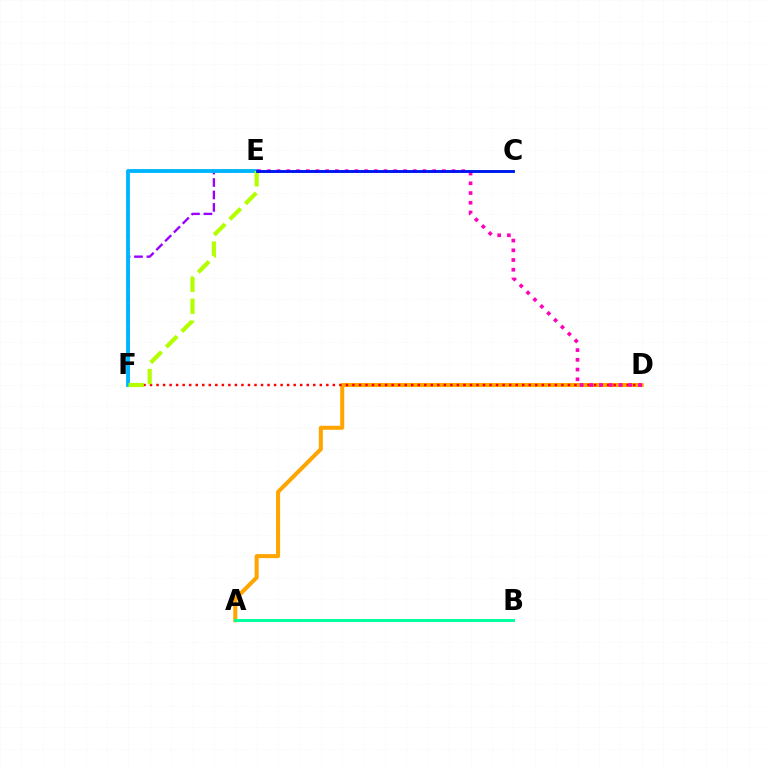{('A', 'D'): [{'color': '#ffa500', 'line_style': 'solid', 'thickness': 2.91}], ('D', 'F'): [{'color': '#ff0000', 'line_style': 'dotted', 'thickness': 1.77}], ('C', 'E'): [{'color': '#08ff00', 'line_style': 'solid', 'thickness': 2.17}, {'color': '#0010ff', 'line_style': 'solid', 'thickness': 2.0}], ('E', 'F'): [{'color': '#9b00ff', 'line_style': 'dashed', 'thickness': 1.69}, {'color': '#00b5ff', 'line_style': 'solid', 'thickness': 2.77}, {'color': '#b3ff00', 'line_style': 'dashed', 'thickness': 2.99}], ('D', 'E'): [{'color': '#ff00bd', 'line_style': 'dotted', 'thickness': 2.64}], ('A', 'B'): [{'color': '#00ff9d', 'line_style': 'solid', 'thickness': 2.11}]}